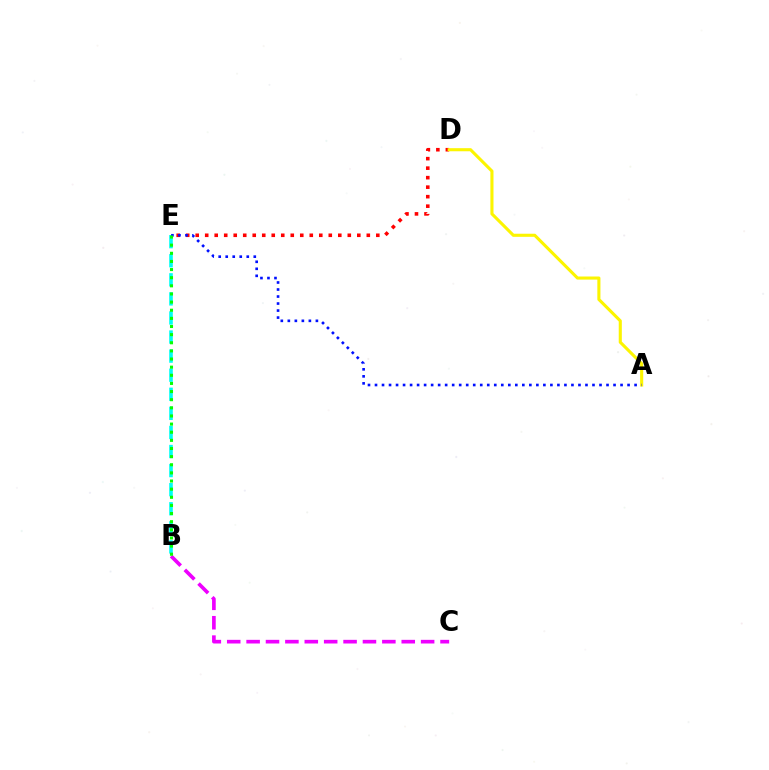{('B', 'E'): [{'color': '#00fff6', 'line_style': 'dashed', 'thickness': 2.59}, {'color': '#08ff00', 'line_style': 'dotted', 'thickness': 2.21}], ('D', 'E'): [{'color': '#ff0000', 'line_style': 'dotted', 'thickness': 2.58}], ('B', 'C'): [{'color': '#ee00ff', 'line_style': 'dashed', 'thickness': 2.63}], ('A', 'D'): [{'color': '#fcf500', 'line_style': 'solid', 'thickness': 2.23}], ('A', 'E'): [{'color': '#0010ff', 'line_style': 'dotted', 'thickness': 1.91}]}